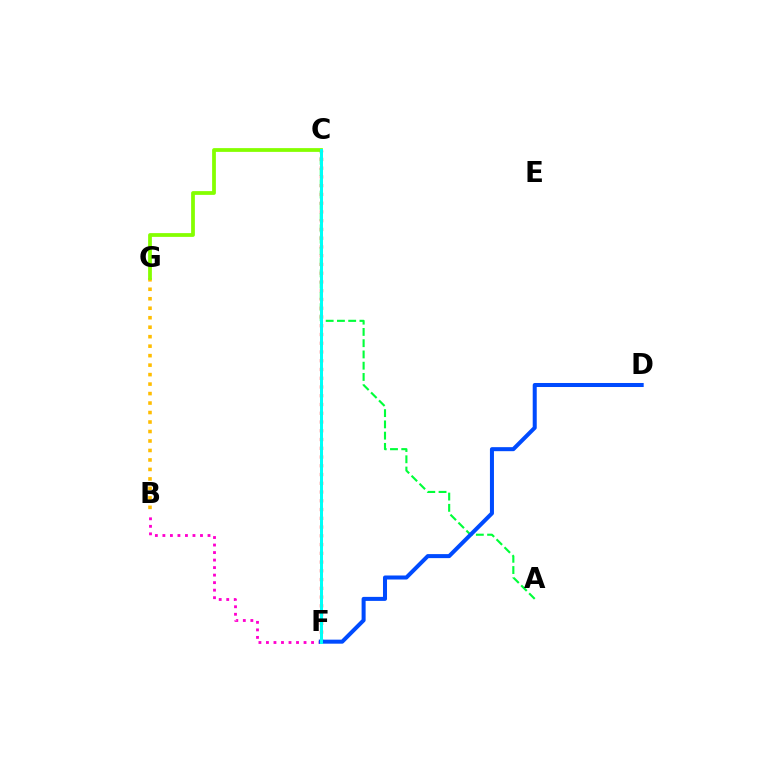{('B', 'G'): [{'color': '#ffbd00', 'line_style': 'dotted', 'thickness': 2.58}], ('B', 'F'): [{'color': '#ff00cf', 'line_style': 'dotted', 'thickness': 2.04}], ('A', 'C'): [{'color': '#00ff39', 'line_style': 'dashed', 'thickness': 1.53}], ('C', 'F'): [{'color': '#7200ff', 'line_style': 'dashed', 'thickness': 2.1}, {'color': '#ff0000', 'line_style': 'dotted', 'thickness': 2.38}, {'color': '#00fff6', 'line_style': 'solid', 'thickness': 2.14}], ('D', 'F'): [{'color': '#004bff', 'line_style': 'solid', 'thickness': 2.9}], ('C', 'G'): [{'color': '#84ff00', 'line_style': 'solid', 'thickness': 2.71}]}